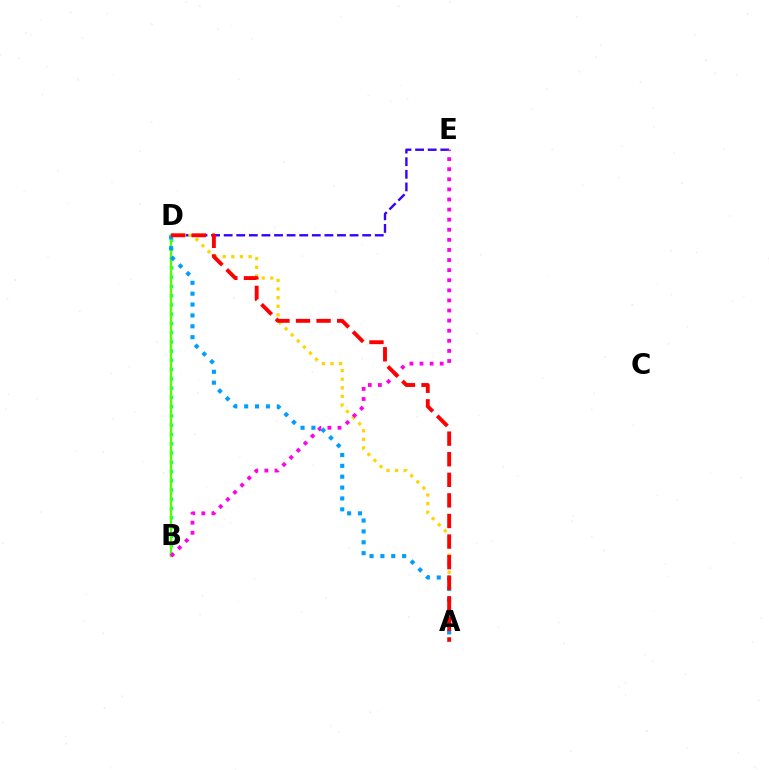{('B', 'D'): [{'color': '#00ff86', 'line_style': 'dotted', 'thickness': 2.51}, {'color': '#4fff00', 'line_style': 'solid', 'thickness': 1.68}], ('D', 'E'): [{'color': '#3700ff', 'line_style': 'dashed', 'thickness': 1.71}], ('A', 'D'): [{'color': '#ffd500', 'line_style': 'dotted', 'thickness': 2.34}, {'color': '#009eff', 'line_style': 'dotted', 'thickness': 2.95}, {'color': '#ff0000', 'line_style': 'dashed', 'thickness': 2.8}], ('B', 'E'): [{'color': '#ff00ed', 'line_style': 'dotted', 'thickness': 2.74}]}